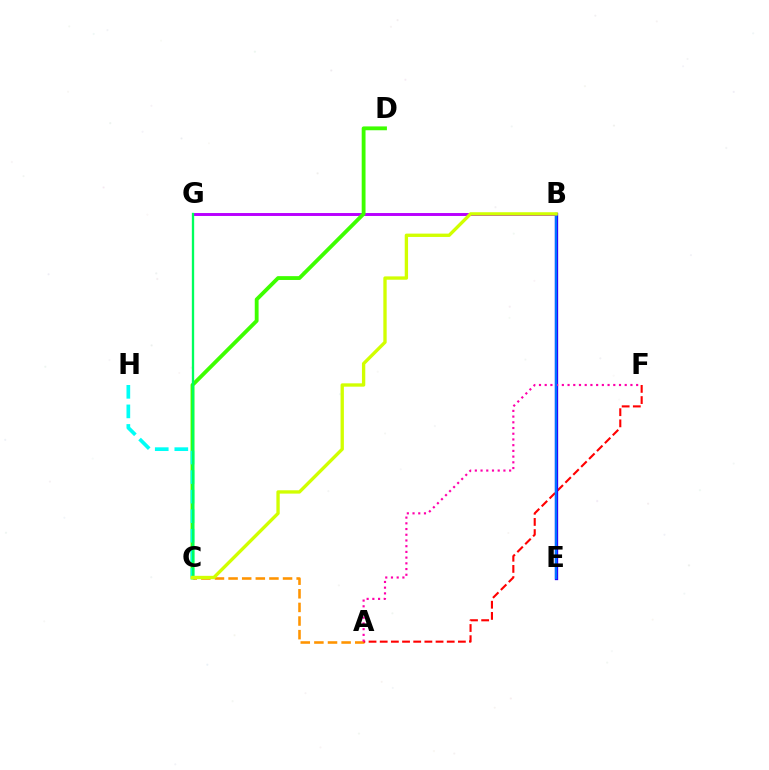{('A', 'C'): [{'color': '#ff9400', 'line_style': 'dashed', 'thickness': 1.85}], ('A', 'F'): [{'color': '#ff0000', 'line_style': 'dashed', 'thickness': 1.52}, {'color': '#ff00ac', 'line_style': 'dotted', 'thickness': 1.55}], ('B', 'G'): [{'color': '#b900ff', 'line_style': 'solid', 'thickness': 2.12}], ('C', 'D'): [{'color': '#3dff00', 'line_style': 'solid', 'thickness': 2.76}], ('C', 'H'): [{'color': '#00fff6', 'line_style': 'dashed', 'thickness': 2.66}], ('B', 'E'): [{'color': '#2500ff', 'line_style': 'solid', 'thickness': 2.38}, {'color': '#0074ff', 'line_style': 'solid', 'thickness': 1.62}], ('C', 'G'): [{'color': '#00ff5c', 'line_style': 'solid', 'thickness': 1.68}], ('B', 'C'): [{'color': '#d1ff00', 'line_style': 'solid', 'thickness': 2.4}]}